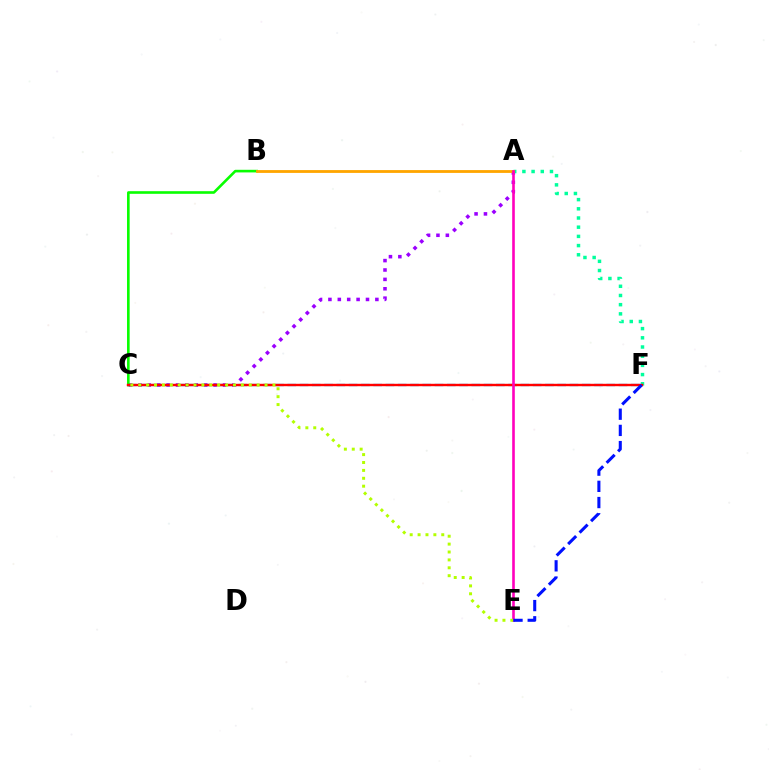{('A', 'C'): [{'color': '#9b00ff', 'line_style': 'dotted', 'thickness': 2.55}], ('C', 'F'): [{'color': '#00b5ff', 'line_style': 'dashed', 'thickness': 1.67}, {'color': '#ff0000', 'line_style': 'solid', 'thickness': 1.73}], ('B', 'C'): [{'color': '#08ff00', 'line_style': 'solid', 'thickness': 1.89}], ('A', 'F'): [{'color': '#00ff9d', 'line_style': 'dotted', 'thickness': 2.5}], ('A', 'B'): [{'color': '#ffa500', 'line_style': 'solid', 'thickness': 2.03}], ('A', 'E'): [{'color': '#ff00bd', 'line_style': 'solid', 'thickness': 1.89}], ('C', 'E'): [{'color': '#b3ff00', 'line_style': 'dotted', 'thickness': 2.15}], ('E', 'F'): [{'color': '#0010ff', 'line_style': 'dashed', 'thickness': 2.2}]}